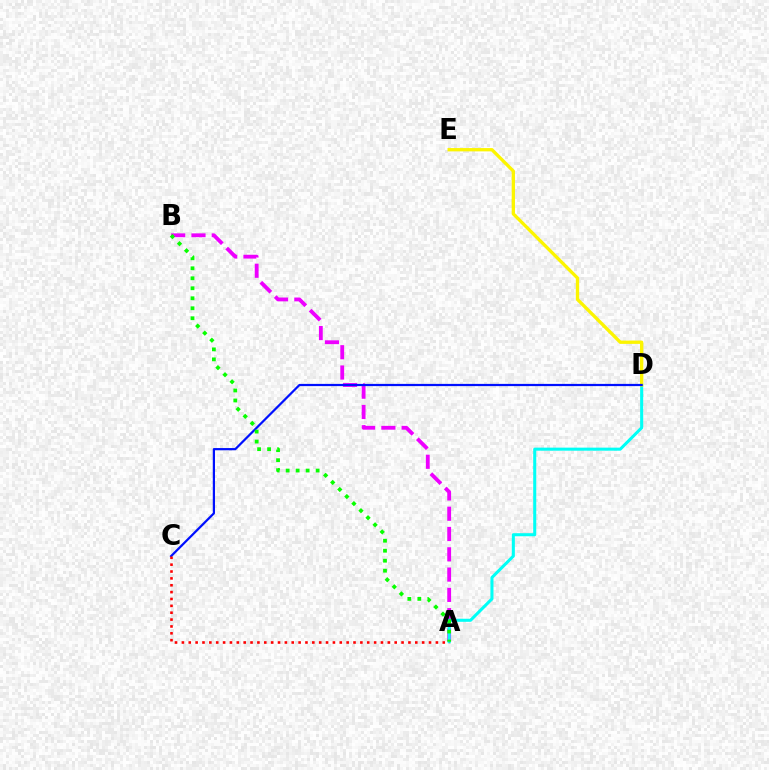{('A', 'B'): [{'color': '#ee00ff', 'line_style': 'dashed', 'thickness': 2.76}, {'color': '#08ff00', 'line_style': 'dotted', 'thickness': 2.72}], ('A', 'D'): [{'color': '#00fff6', 'line_style': 'solid', 'thickness': 2.2}], ('D', 'E'): [{'color': '#fcf500', 'line_style': 'solid', 'thickness': 2.39}], ('C', 'D'): [{'color': '#0010ff', 'line_style': 'solid', 'thickness': 1.6}], ('A', 'C'): [{'color': '#ff0000', 'line_style': 'dotted', 'thickness': 1.87}]}